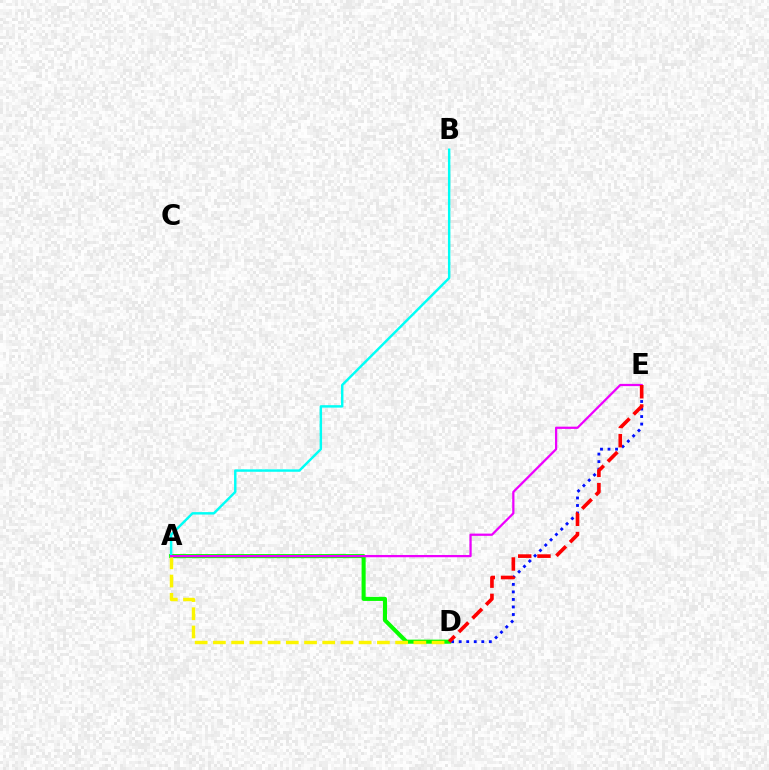{('A', 'D'): [{'color': '#08ff00', 'line_style': 'solid', 'thickness': 2.93}, {'color': '#fcf500', 'line_style': 'dashed', 'thickness': 2.48}], ('D', 'E'): [{'color': '#0010ff', 'line_style': 'dotted', 'thickness': 2.05}, {'color': '#ff0000', 'line_style': 'dashed', 'thickness': 2.62}], ('A', 'B'): [{'color': '#00fff6', 'line_style': 'solid', 'thickness': 1.76}], ('A', 'E'): [{'color': '#ee00ff', 'line_style': 'solid', 'thickness': 1.62}]}